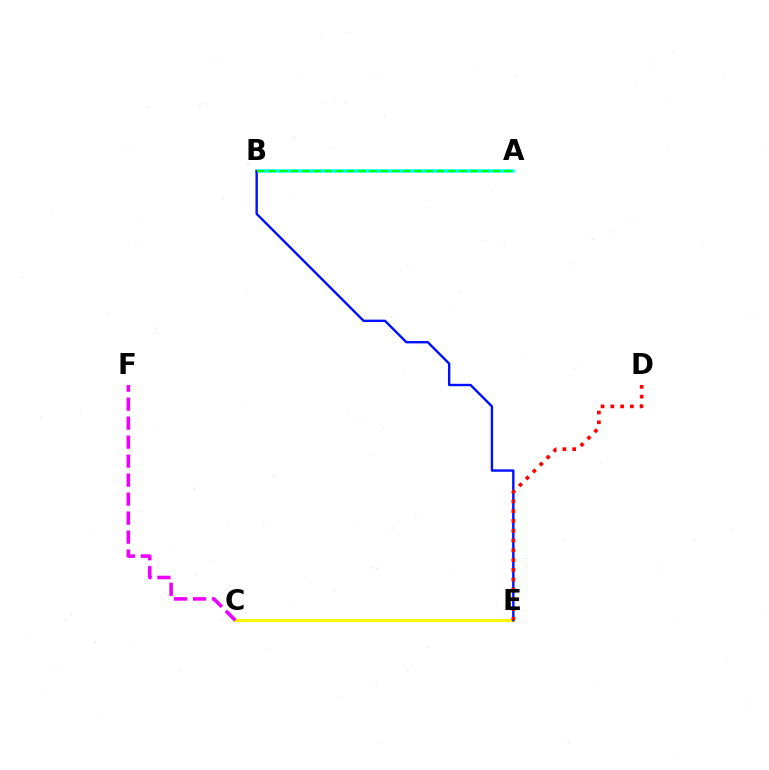{('A', 'B'): [{'color': '#00fff6', 'line_style': 'solid', 'thickness': 2.52}, {'color': '#08ff00', 'line_style': 'dashed', 'thickness': 1.52}], ('C', 'E'): [{'color': '#fcf500', 'line_style': 'solid', 'thickness': 2.21}], ('B', 'E'): [{'color': '#0010ff', 'line_style': 'solid', 'thickness': 1.72}], ('D', 'E'): [{'color': '#ff0000', 'line_style': 'dotted', 'thickness': 2.66}], ('C', 'F'): [{'color': '#ee00ff', 'line_style': 'dashed', 'thickness': 2.58}]}